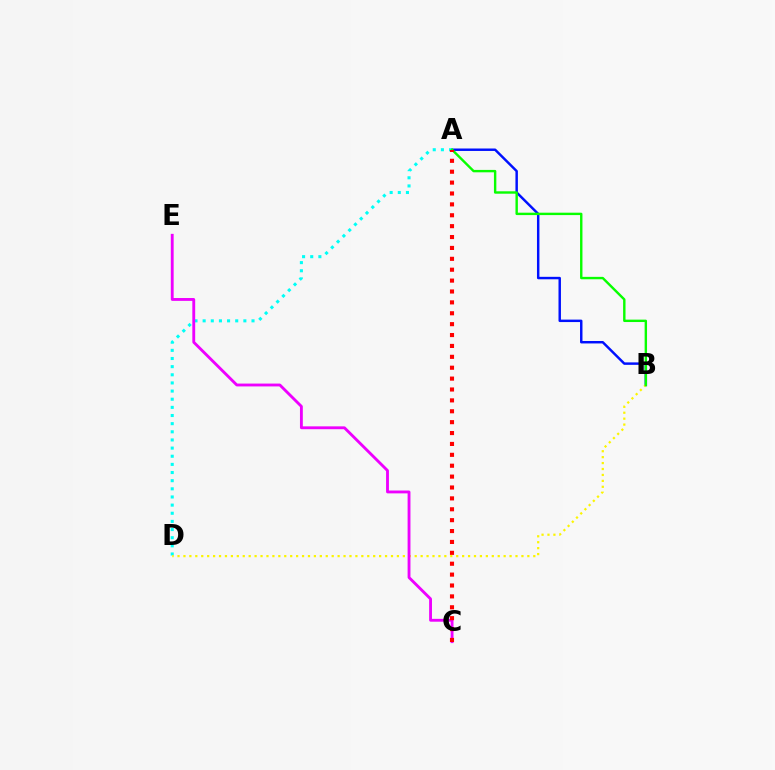{('A', 'B'): [{'color': '#0010ff', 'line_style': 'solid', 'thickness': 1.77}, {'color': '#08ff00', 'line_style': 'solid', 'thickness': 1.73}], ('A', 'D'): [{'color': '#00fff6', 'line_style': 'dotted', 'thickness': 2.21}], ('B', 'D'): [{'color': '#fcf500', 'line_style': 'dotted', 'thickness': 1.61}], ('C', 'E'): [{'color': '#ee00ff', 'line_style': 'solid', 'thickness': 2.05}], ('A', 'C'): [{'color': '#ff0000', 'line_style': 'dotted', 'thickness': 2.96}]}